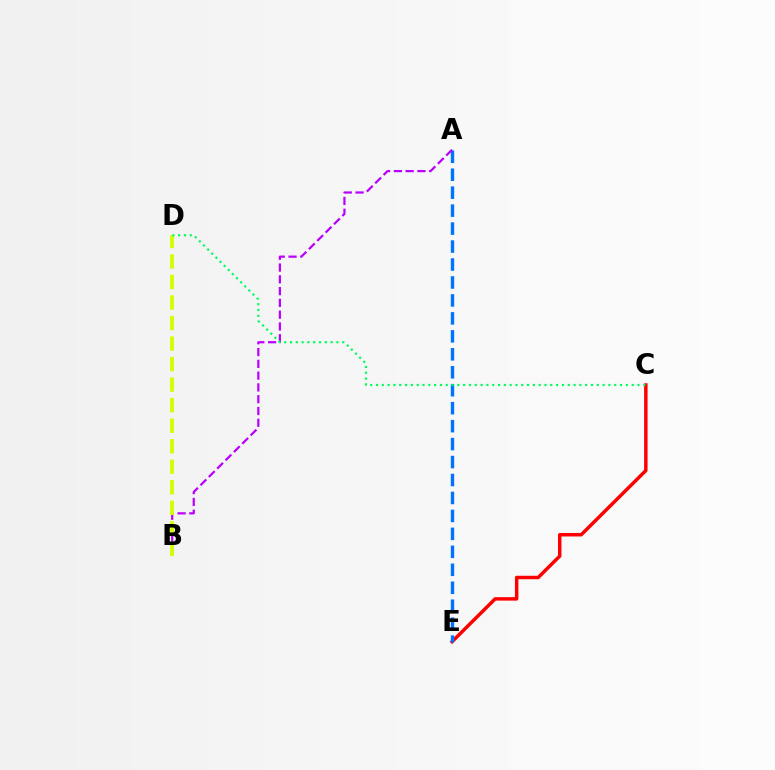{('C', 'E'): [{'color': '#ff0000', 'line_style': 'solid', 'thickness': 2.5}], ('A', 'E'): [{'color': '#0074ff', 'line_style': 'dashed', 'thickness': 2.44}], ('A', 'B'): [{'color': '#b900ff', 'line_style': 'dashed', 'thickness': 1.6}], ('B', 'D'): [{'color': '#d1ff00', 'line_style': 'dashed', 'thickness': 2.79}], ('C', 'D'): [{'color': '#00ff5c', 'line_style': 'dotted', 'thickness': 1.58}]}